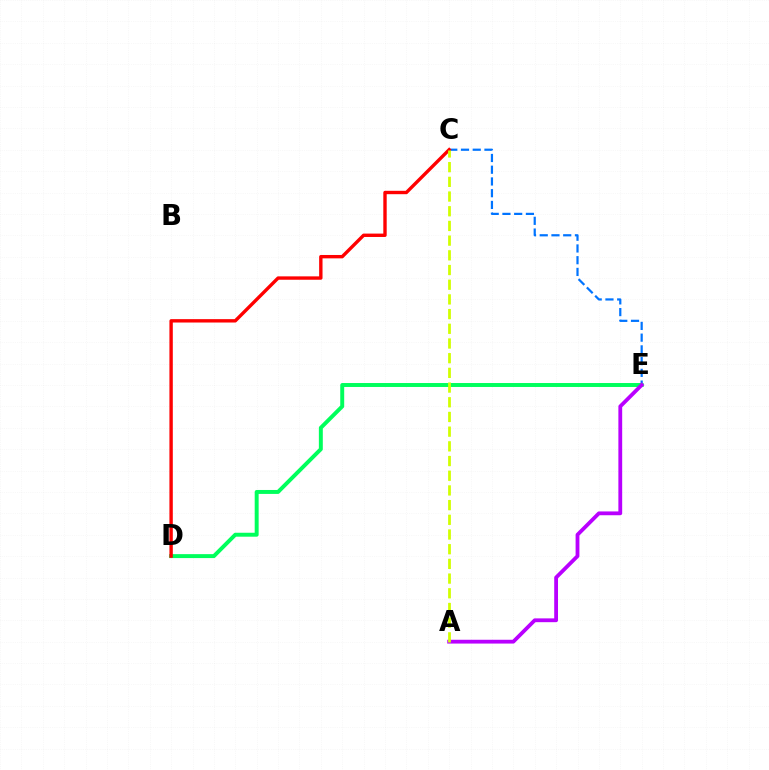{('C', 'E'): [{'color': '#0074ff', 'line_style': 'dashed', 'thickness': 1.59}], ('D', 'E'): [{'color': '#00ff5c', 'line_style': 'solid', 'thickness': 2.84}], ('C', 'D'): [{'color': '#ff0000', 'line_style': 'solid', 'thickness': 2.44}], ('A', 'E'): [{'color': '#b900ff', 'line_style': 'solid', 'thickness': 2.74}], ('A', 'C'): [{'color': '#d1ff00', 'line_style': 'dashed', 'thickness': 2.0}]}